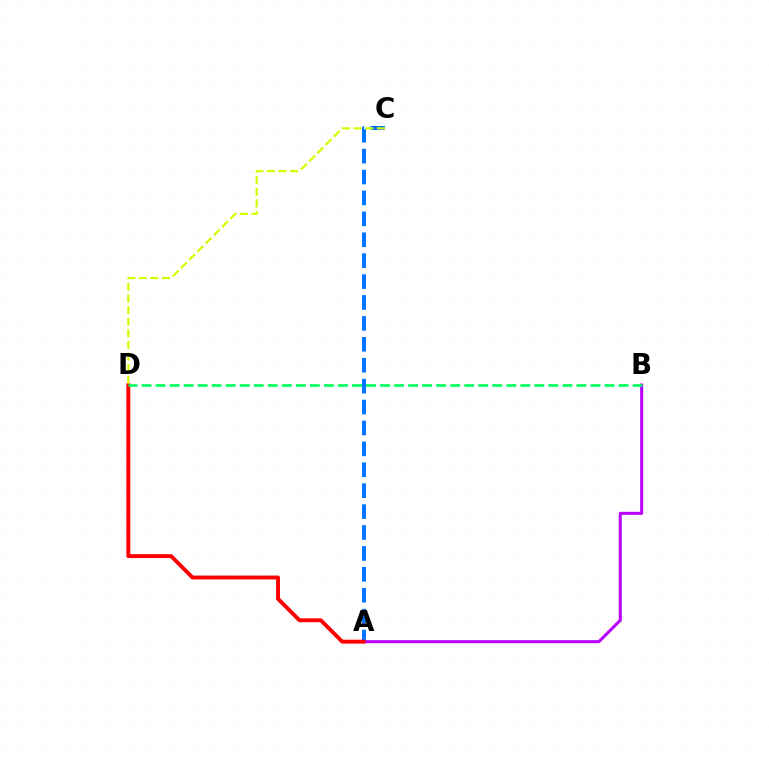{('A', 'B'): [{'color': '#b900ff', 'line_style': 'solid', 'thickness': 2.19}], ('A', 'C'): [{'color': '#0074ff', 'line_style': 'dashed', 'thickness': 2.84}], ('A', 'D'): [{'color': '#ff0000', 'line_style': 'solid', 'thickness': 2.81}], ('B', 'D'): [{'color': '#00ff5c', 'line_style': 'dashed', 'thickness': 1.91}], ('C', 'D'): [{'color': '#d1ff00', 'line_style': 'dashed', 'thickness': 1.58}]}